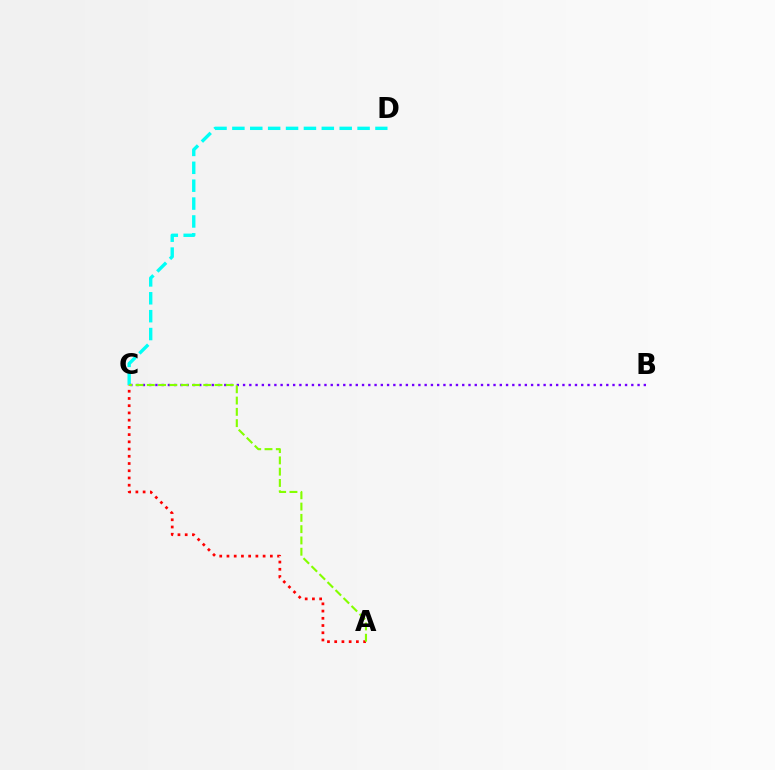{('C', 'D'): [{'color': '#00fff6', 'line_style': 'dashed', 'thickness': 2.43}], ('A', 'C'): [{'color': '#ff0000', 'line_style': 'dotted', 'thickness': 1.96}, {'color': '#84ff00', 'line_style': 'dashed', 'thickness': 1.53}], ('B', 'C'): [{'color': '#7200ff', 'line_style': 'dotted', 'thickness': 1.7}]}